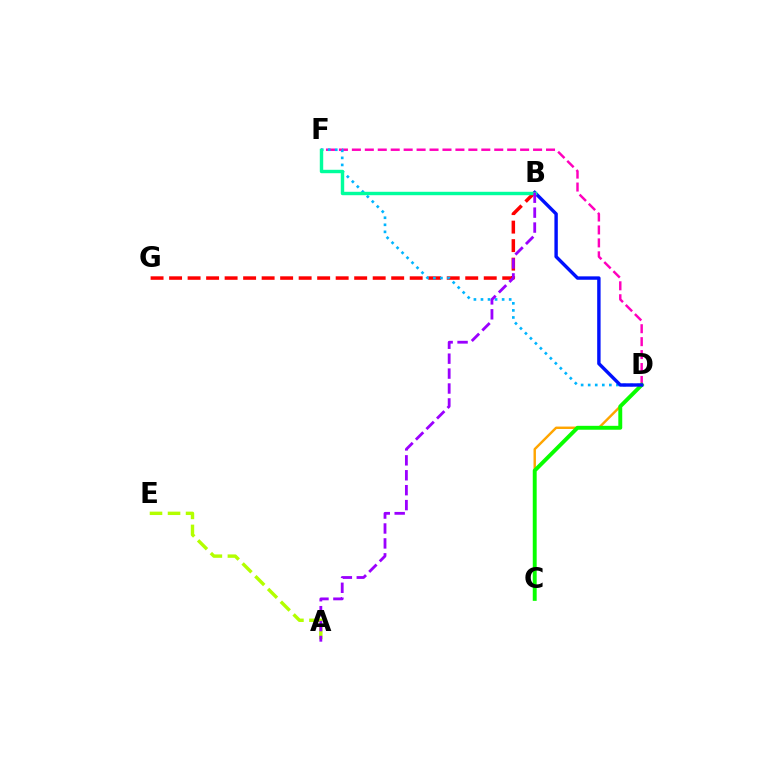{('B', 'G'): [{'color': '#ff0000', 'line_style': 'dashed', 'thickness': 2.51}], ('D', 'F'): [{'color': '#ff00bd', 'line_style': 'dashed', 'thickness': 1.76}, {'color': '#00b5ff', 'line_style': 'dotted', 'thickness': 1.92}], ('C', 'D'): [{'color': '#ffa500', 'line_style': 'solid', 'thickness': 1.74}, {'color': '#08ff00', 'line_style': 'solid', 'thickness': 2.82}], ('B', 'D'): [{'color': '#0010ff', 'line_style': 'solid', 'thickness': 2.45}], ('A', 'E'): [{'color': '#b3ff00', 'line_style': 'dashed', 'thickness': 2.45}], ('B', 'F'): [{'color': '#00ff9d', 'line_style': 'solid', 'thickness': 2.46}], ('A', 'B'): [{'color': '#9b00ff', 'line_style': 'dashed', 'thickness': 2.03}]}